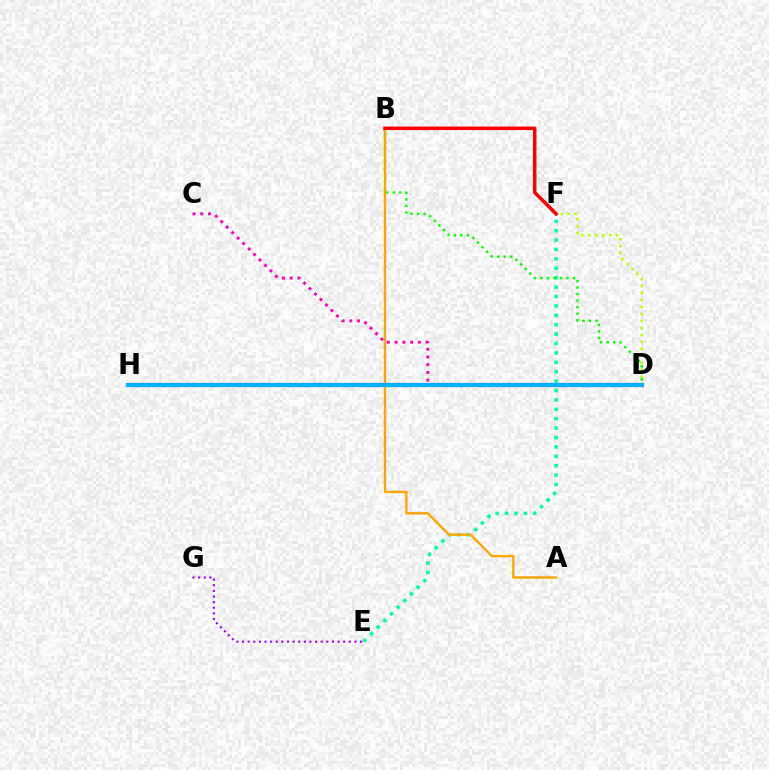{('E', 'F'): [{'color': '#00ff9d', 'line_style': 'dotted', 'thickness': 2.55}], ('D', 'H'): [{'color': '#0010ff', 'line_style': 'solid', 'thickness': 2.97}, {'color': '#00b5ff', 'line_style': 'solid', 'thickness': 2.8}], ('B', 'D'): [{'color': '#08ff00', 'line_style': 'dotted', 'thickness': 1.77}], ('A', 'B'): [{'color': '#ffa500', 'line_style': 'solid', 'thickness': 1.7}], ('B', 'F'): [{'color': '#ff0000', 'line_style': 'solid', 'thickness': 2.52}], ('D', 'F'): [{'color': '#b3ff00', 'line_style': 'dotted', 'thickness': 1.89}], ('C', 'D'): [{'color': '#ff00bd', 'line_style': 'dotted', 'thickness': 2.1}], ('E', 'G'): [{'color': '#9b00ff', 'line_style': 'dotted', 'thickness': 1.53}]}